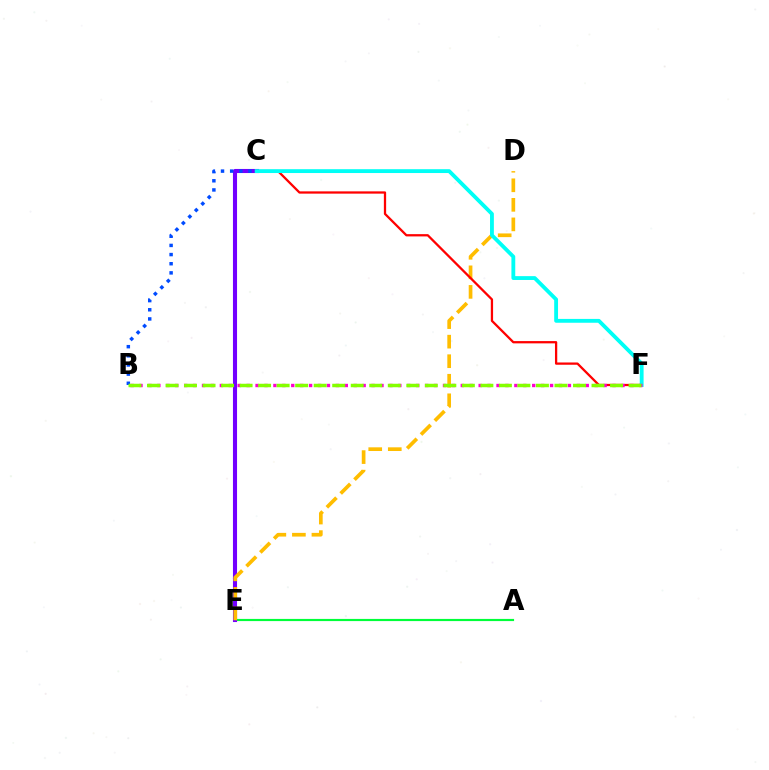{('A', 'E'): [{'color': '#00ff39', 'line_style': 'solid', 'thickness': 1.57}], ('C', 'E'): [{'color': '#7200ff', 'line_style': 'solid', 'thickness': 2.94}], ('D', 'E'): [{'color': '#ffbd00', 'line_style': 'dashed', 'thickness': 2.66}], ('C', 'F'): [{'color': '#ff0000', 'line_style': 'solid', 'thickness': 1.64}, {'color': '#00fff6', 'line_style': 'solid', 'thickness': 2.76}], ('B', 'F'): [{'color': '#ff00cf', 'line_style': 'dotted', 'thickness': 2.42}, {'color': '#84ff00', 'line_style': 'dashed', 'thickness': 2.52}], ('B', 'C'): [{'color': '#004bff', 'line_style': 'dotted', 'thickness': 2.49}]}